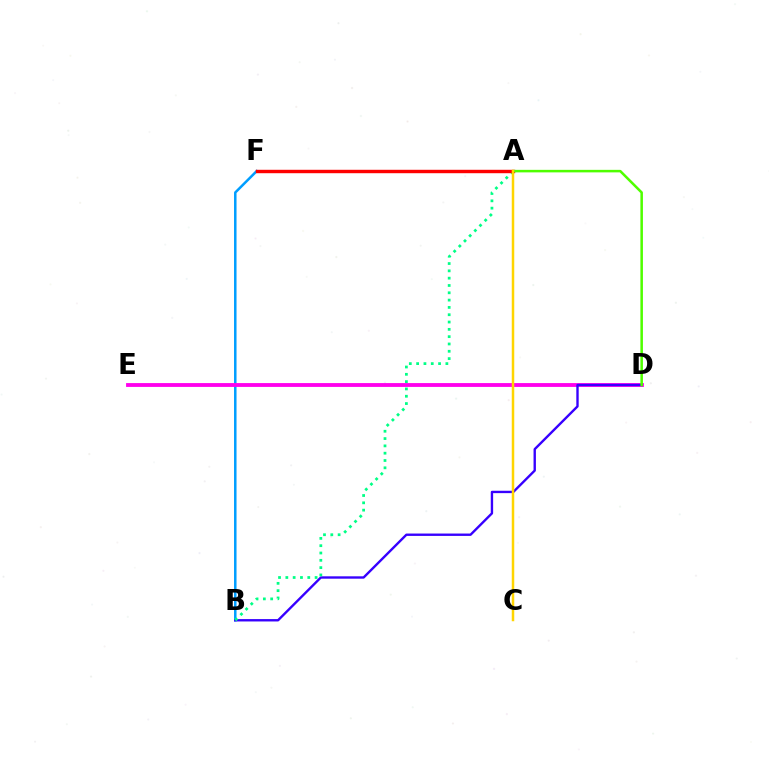{('B', 'F'): [{'color': '#009eff', 'line_style': 'solid', 'thickness': 1.81}], ('D', 'E'): [{'color': '#ff00ed', 'line_style': 'solid', 'thickness': 2.76}], ('B', 'D'): [{'color': '#3700ff', 'line_style': 'solid', 'thickness': 1.71}], ('A', 'B'): [{'color': '#00ff86', 'line_style': 'dotted', 'thickness': 1.99}], ('A', 'F'): [{'color': '#ff0000', 'line_style': 'solid', 'thickness': 2.47}], ('A', 'D'): [{'color': '#4fff00', 'line_style': 'solid', 'thickness': 1.82}], ('A', 'C'): [{'color': '#ffd500', 'line_style': 'solid', 'thickness': 1.79}]}